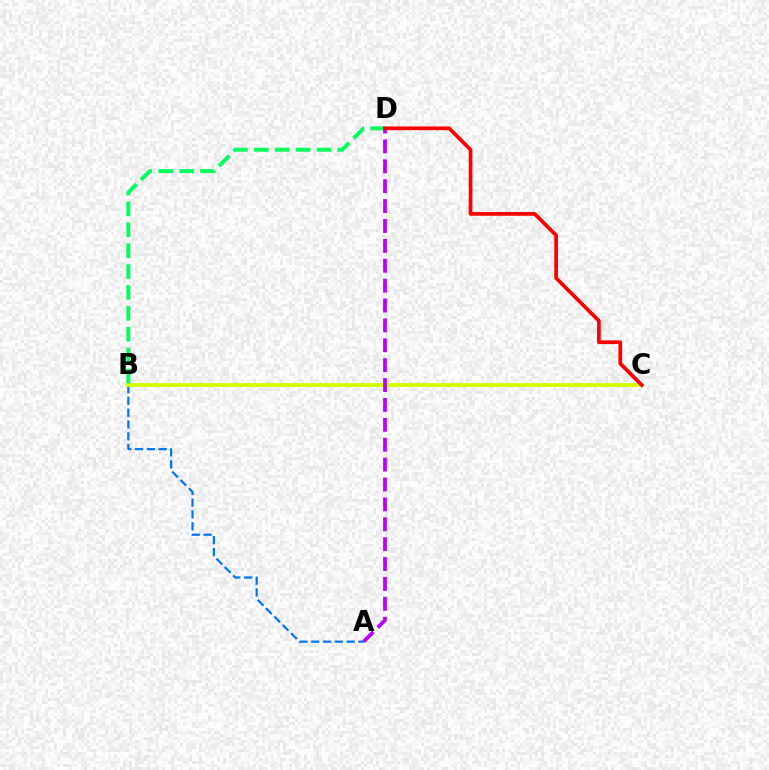{('A', 'B'): [{'color': '#0074ff', 'line_style': 'dashed', 'thickness': 1.6}], ('B', 'C'): [{'color': '#d1ff00', 'line_style': 'solid', 'thickness': 2.74}], ('B', 'D'): [{'color': '#00ff5c', 'line_style': 'dashed', 'thickness': 2.84}], ('A', 'D'): [{'color': '#b900ff', 'line_style': 'dashed', 'thickness': 2.7}], ('C', 'D'): [{'color': '#ff0000', 'line_style': 'solid', 'thickness': 2.68}]}